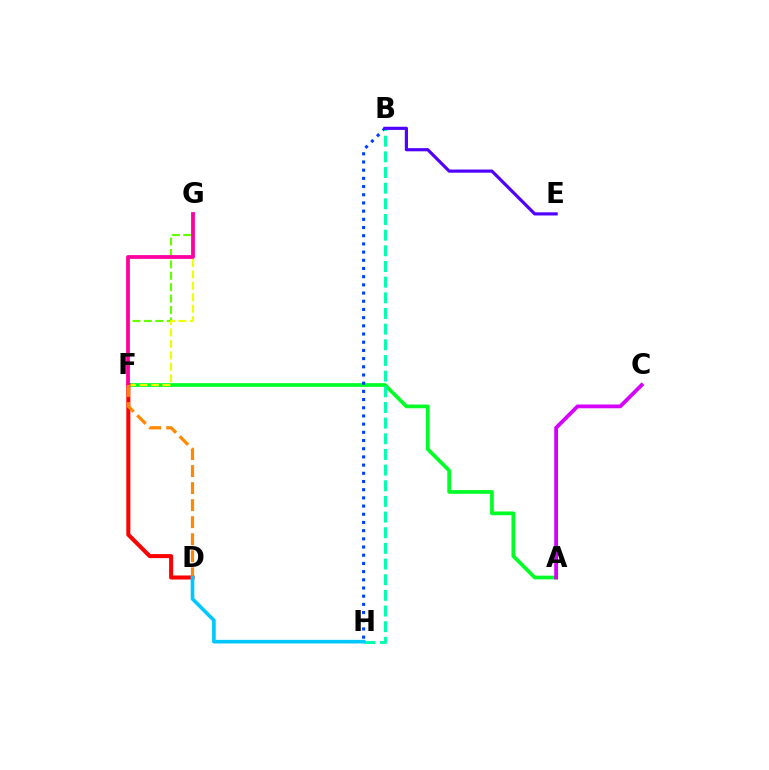{('A', 'F'): [{'color': '#00ff27', 'line_style': 'solid', 'thickness': 2.68}], ('B', 'H'): [{'color': '#003fff', 'line_style': 'dotted', 'thickness': 2.23}, {'color': '#00ffaf', 'line_style': 'dashed', 'thickness': 2.13}], ('F', 'G'): [{'color': '#66ff00', 'line_style': 'dashed', 'thickness': 1.55}, {'color': '#eeff00', 'line_style': 'dashed', 'thickness': 1.55}, {'color': '#ff00a0', 'line_style': 'solid', 'thickness': 2.73}], ('D', 'F'): [{'color': '#ff0000', 'line_style': 'solid', 'thickness': 2.91}, {'color': '#ff8800', 'line_style': 'dashed', 'thickness': 2.31}], ('B', 'E'): [{'color': '#4f00ff', 'line_style': 'solid', 'thickness': 2.28}], ('A', 'C'): [{'color': '#d600ff', 'line_style': 'solid', 'thickness': 2.72}], ('D', 'H'): [{'color': '#00c7ff', 'line_style': 'solid', 'thickness': 2.62}]}